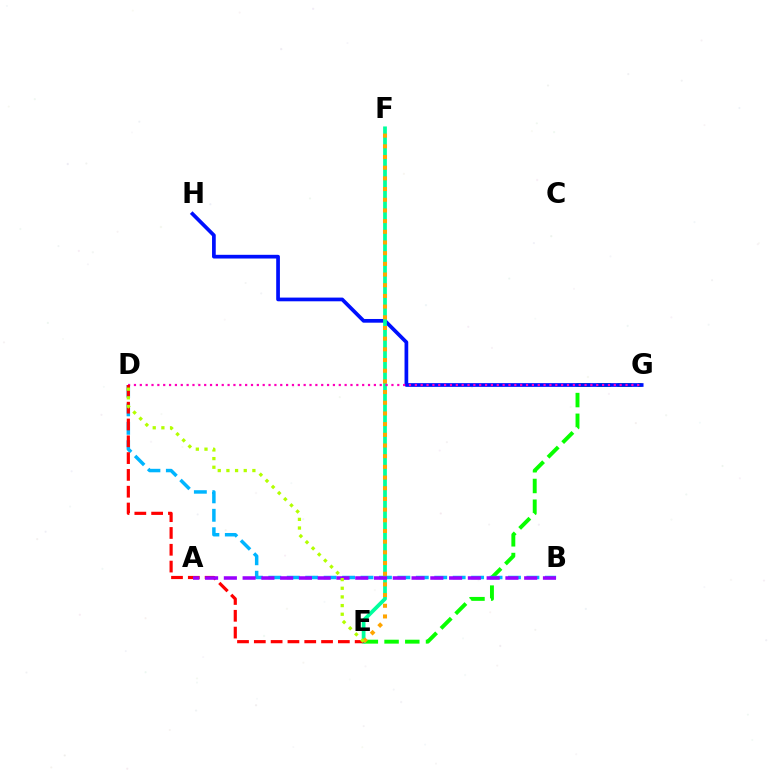{('E', 'G'): [{'color': '#08ff00', 'line_style': 'dashed', 'thickness': 2.82}], ('G', 'H'): [{'color': '#0010ff', 'line_style': 'solid', 'thickness': 2.67}], ('B', 'D'): [{'color': '#00b5ff', 'line_style': 'dashed', 'thickness': 2.5}], ('E', 'F'): [{'color': '#00ff9d', 'line_style': 'solid', 'thickness': 2.7}, {'color': '#ffa500', 'line_style': 'dotted', 'thickness': 2.9}], ('D', 'G'): [{'color': '#ff00bd', 'line_style': 'dotted', 'thickness': 1.59}], ('D', 'E'): [{'color': '#ff0000', 'line_style': 'dashed', 'thickness': 2.28}, {'color': '#b3ff00', 'line_style': 'dotted', 'thickness': 2.35}], ('A', 'B'): [{'color': '#9b00ff', 'line_style': 'dashed', 'thickness': 2.55}]}